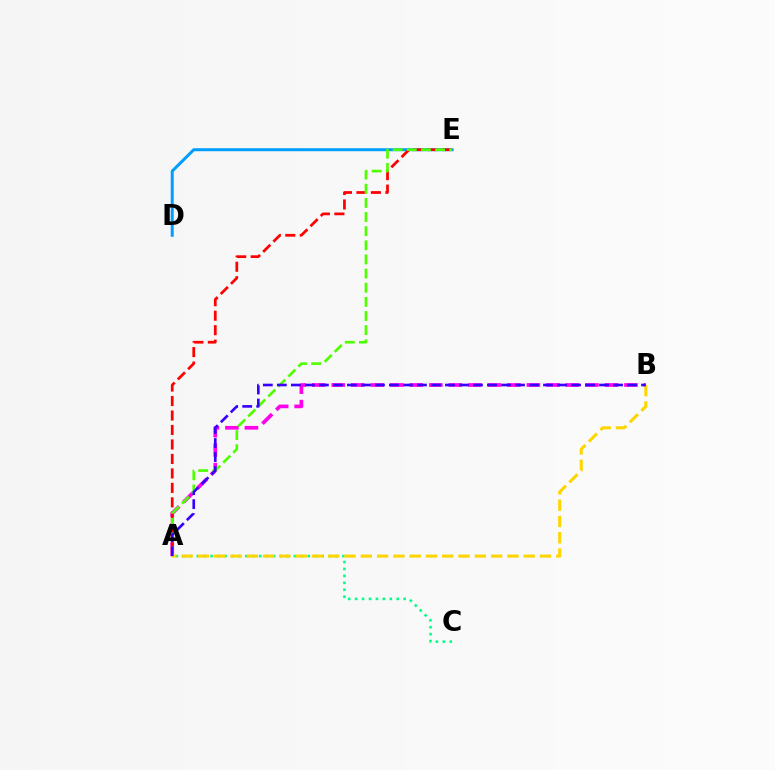{('A', 'B'): [{'color': '#ff00ed', 'line_style': 'dashed', 'thickness': 2.65}, {'color': '#ffd500', 'line_style': 'dashed', 'thickness': 2.21}, {'color': '#3700ff', 'line_style': 'dashed', 'thickness': 1.9}], ('D', 'E'): [{'color': '#009eff', 'line_style': 'solid', 'thickness': 2.16}], ('A', 'E'): [{'color': '#ff0000', 'line_style': 'dashed', 'thickness': 1.97}, {'color': '#4fff00', 'line_style': 'dashed', 'thickness': 1.92}], ('A', 'C'): [{'color': '#00ff86', 'line_style': 'dotted', 'thickness': 1.88}]}